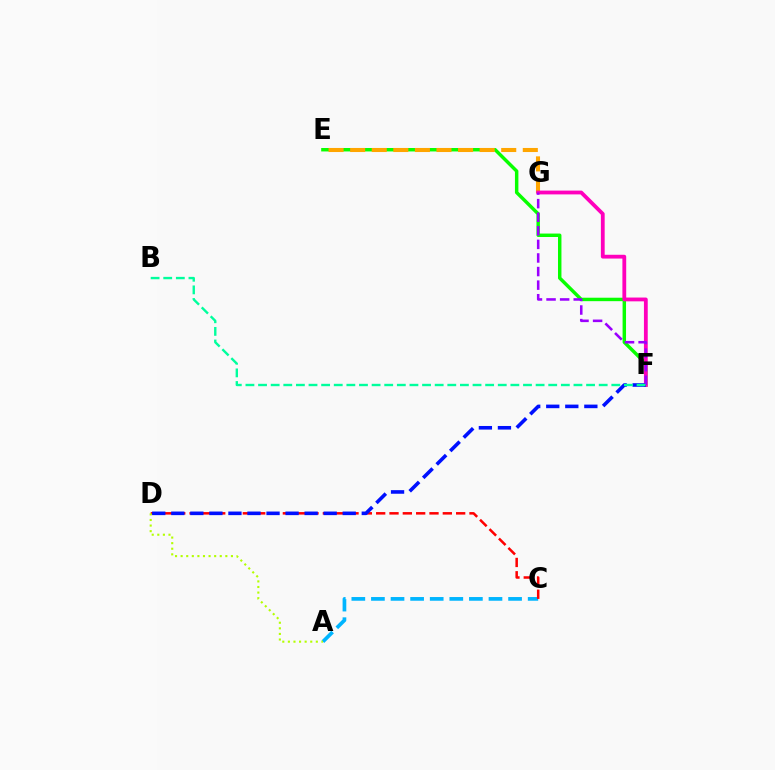{('A', 'C'): [{'color': '#00b5ff', 'line_style': 'dashed', 'thickness': 2.66}], ('E', 'F'): [{'color': '#08ff00', 'line_style': 'solid', 'thickness': 2.48}], ('E', 'G'): [{'color': '#ffa500', 'line_style': 'dashed', 'thickness': 2.93}], ('F', 'G'): [{'color': '#ff00bd', 'line_style': 'solid', 'thickness': 2.73}, {'color': '#9b00ff', 'line_style': 'dashed', 'thickness': 1.85}], ('C', 'D'): [{'color': '#ff0000', 'line_style': 'dashed', 'thickness': 1.81}], ('D', 'F'): [{'color': '#0010ff', 'line_style': 'dashed', 'thickness': 2.59}], ('A', 'D'): [{'color': '#b3ff00', 'line_style': 'dotted', 'thickness': 1.52}], ('B', 'F'): [{'color': '#00ff9d', 'line_style': 'dashed', 'thickness': 1.71}]}